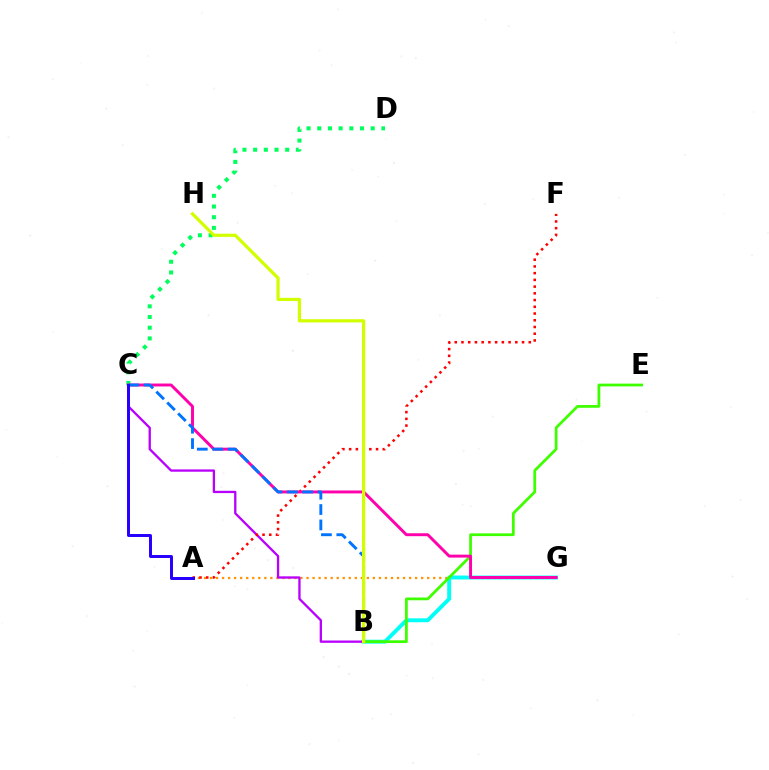{('A', 'G'): [{'color': '#ff9400', 'line_style': 'dotted', 'thickness': 1.64}], ('B', 'G'): [{'color': '#00fff6', 'line_style': 'solid', 'thickness': 2.81}], ('B', 'E'): [{'color': '#3dff00', 'line_style': 'solid', 'thickness': 1.98}], ('B', 'C'): [{'color': '#b900ff', 'line_style': 'solid', 'thickness': 1.66}, {'color': '#0074ff', 'line_style': 'dashed', 'thickness': 2.09}], ('C', 'D'): [{'color': '#00ff5c', 'line_style': 'dotted', 'thickness': 2.9}], ('A', 'F'): [{'color': '#ff0000', 'line_style': 'dotted', 'thickness': 1.83}], ('C', 'G'): [{'color': '#ff00ac', 'line_style': 'solid', 'thickness': 2.11}], ('B', 'H'): [{'color': '#d1ff00', 'line_style': 'solid', 'thickness': 2.31}], ('A', 'C'): [{'color': '#2500ff', 'line_style': 'solid', 'thickness': 2.14}]}